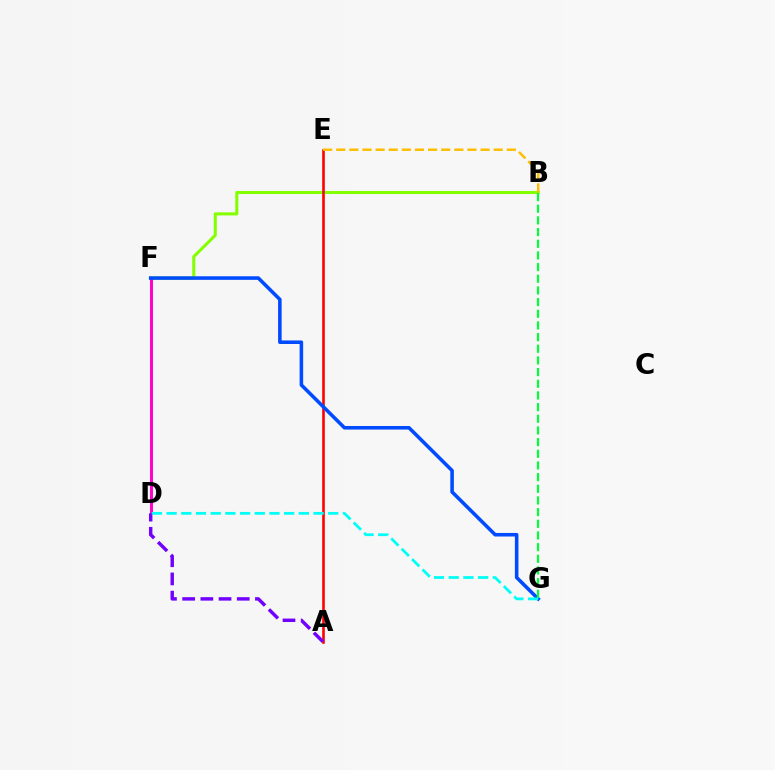{('B', 'F'): [{'color': '#84ff00', 'line_style': 'solid', 'thickness': 2.2}], ('A', 'E'): [{'color': '#ff0000', 'line_style': 'solid', 'thickness': 1.87}], ('D', 'F'): [{'color': '#ff00cf', 'line_style': 'solid', 'thickness': 2.12}], ('F', 'G'): [{'color': '#004bff', 'line_style': 'solid', 'thickness': 2.56}], ('B', 'G'): [{'color': '#00ff39', 'line_style': 'dashed', 'thickness': 1.59}], ('A', 'D'): [{'color': '#7200ff', 'line_style': 'dashed', 'thickness': 2.47}], ('D', 'G'): [{'color': '#00fff6', 'line_style': 'dashed', 'thickness': 2.0}], ('B', 'E'): [{'color': '#ffbd00', 'line_style': 'dashed', 'thickness': 1.78}]}